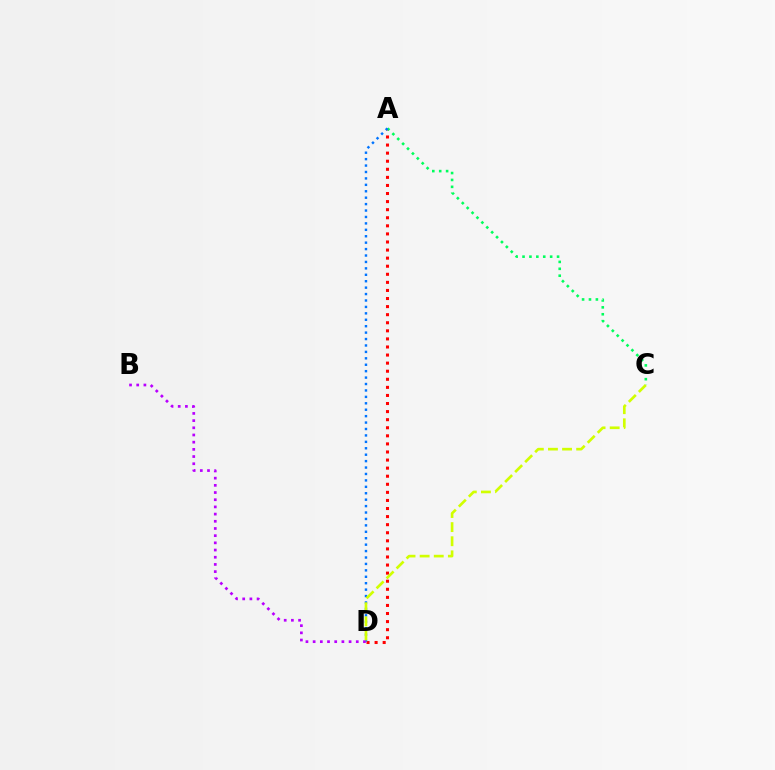{('A', 'D'): [{'color': '#ff0000', 'line_style': 'dotted', 'thickness': 2.19}, {'color': '#0074ff', 'line_style': 'dotted', 'thickness': 1.75}], ('A', 'C'): [{'color': '#00ff5c', 'line_style': 'dotted', 'thickness': 1.88}], ('B', 'D'): [{'color': '#b900ff', 'line_style': 'dotted', 'thickness': 1.95}], ('C', 'D'): [{'color': '#d1ff00', 'line_style': 'dashed', 'thickness': 1.92}]}